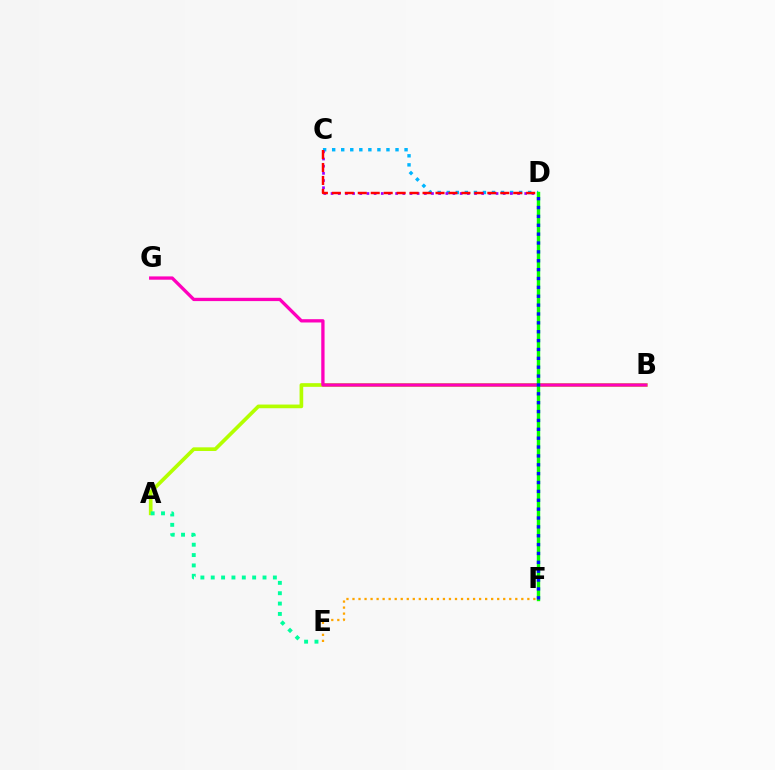{('A', 'B'): [{'color': '#b3ff00', 'line_style': 'solid', 'thickness': 2.64}], ('C', 'D'): [{'color': '#00b5ff', 'line_style': 'dotted', 'thickness': 2.46}, {'color': '#9b00ff', 'line_style': 'dotted', 'thickness': 1.95}, {'color': '#ff0000', 'line_style': 'dashed', 'thickness': 1.76}], ('A', 'E'): [{'color': '#00ff9d', 'line_style': 'dotted', 'thickness': 2.81}], ('B', 'G'): [{'color': '#ff00bd', 'line_style': 'solid', 'thickness': 2.38}], ('E', 'F'): [{'color': '#ffa500', 'line_style': 'dotted', 'thickness': 1.64}], ('D', 'F'): [{'color': '#08ff00', 'line_style': 'solid', 'thickness': 2.45}, {'color': '#0010ff', 'line_style': 'dotted', 'thickness': 2.41}]}